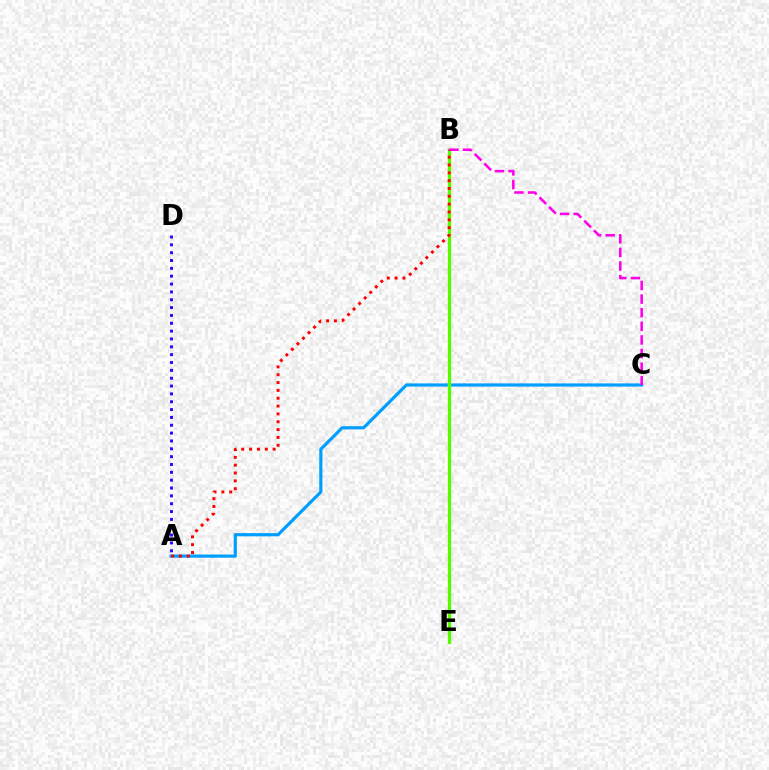{('B', 'E'): [{'color': '#00ff86', 'line_style': 'dotted', 'thickness': 2.16}, {'color': '#ffd500', 'line_style': 'solid', 'thickness': 2.32}, {'color': '#4fff00', 'line_style': 'solid', 'thickness': 2.26}], ('A', 'C'): [{'color': '#009eff', 'line_style': 'solid', 'thickness': 2.29}], ('A', 'B'): [{'color': '#ff0000', 'line_style': 'dotted', 'thickness': 2.13}], ('B', 'C'): [{'color': '#ff00ed', 'line_style': 'dashed', 'thickness': 1.85}], ('A', 'D'): [{'color': '#3700ff', 'line_style': 'dotted', 'thickness': 2.13}]}